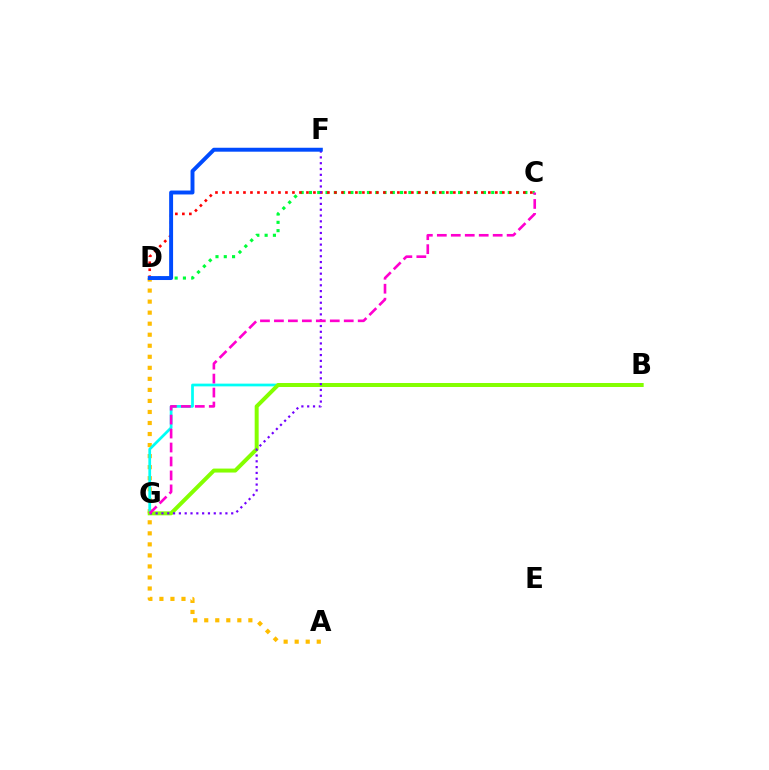{('A', 'D'): [{'color': '#ffbd00', 'line_style': 'dotted', 'thickness': 3.0}], ('B', 'G'): [{'color': '#00fff6', 'line_style': 'solid', 'thickness': 1.97}, {'color': '#84ff00', 'line_style': 'solid', 'thickness': 2.86}], ('C', 'D'): [{'color': '#00ff39', 'line_style': 'dotted', 'thickness': 2.25}, {'color': '#ff0000', 'line_style': 'dotted', 'thickness': 1.9}], ('F', 'G'): [{'color': '#7200ff', 'line_style': 'dotted', 'thickness': 1.58}], ('D', 'F'): [{'color': '#004bff', 'line_style': 'solid', 'thickness': 2.83}], ('C', 'G'): [{'color': '#ff00cf', 'line_style': 'dashed', 'thickness': 1.9}]}